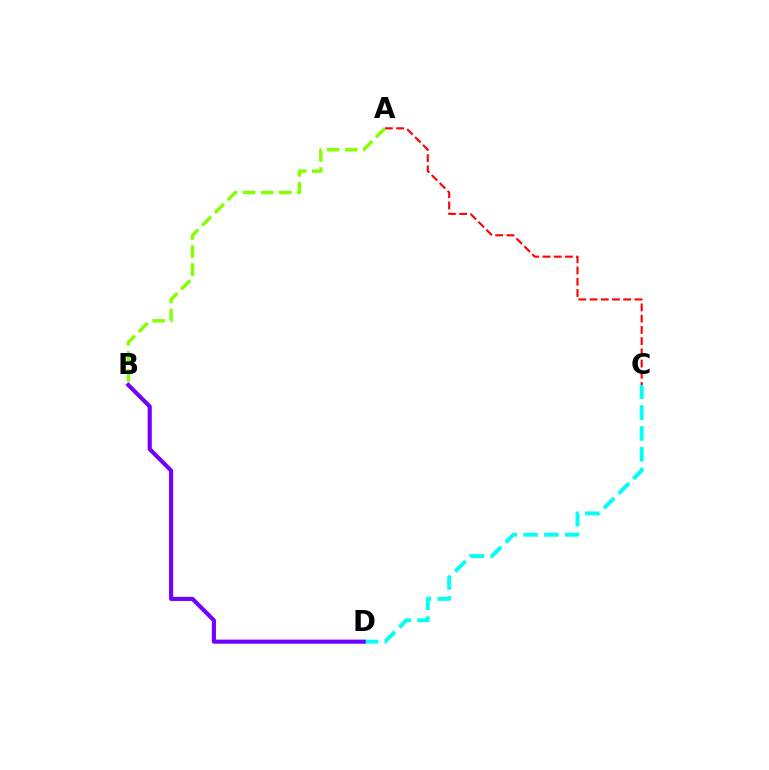{('C', 'D'): [{'color': '#00fff6', 'line_style': 'dashed', 'thickness': 2.83}], ('A', 'C'): [{'color': '#ff0000', 'line_style': 'dashed', 'thickness': 1.53}], ('A', 'B'): [{'color': '#84ff00', 'line_style': 'dashed', 'thickness': 2.46}], ('B', 'D'): [{'color': '#7200ff', 'line_style': 'solid', 'thickness': 2.96}]}